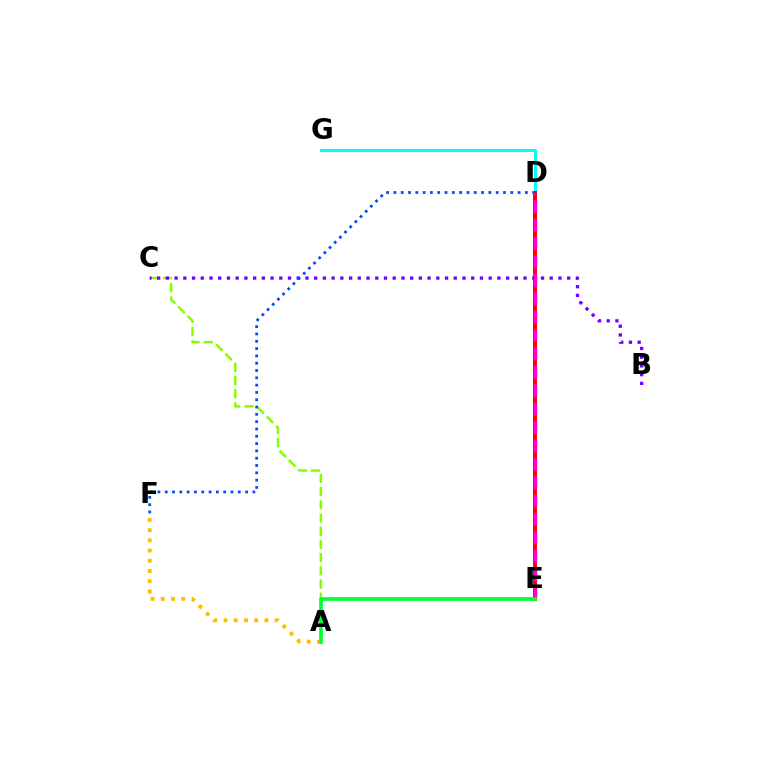{('A', 'C'): [{'color': '#84ff00', 'line_style': 'dashed', 'thickness': 1.79}], ('D', 'G'): [{'color': '#00fff6', 'line_style': 'solid', 'thickness': 2.18}], ('A', 'F'): [{'color': '#ffbd00', 'line_style': 'dotted', 'thickness': 2.78}], ('D', 'E'): [{'color': '#ff0000', 'line_style': 'solid', 'thickness': 2.89}, {'color': '#ff00cf', 'line_style': 'dashed', 'thickness': 2.5}], ('B', 'C'): [{'color': '#7200ff', 'line_style': 'dotted', 'thickness': 2.37}], ('D', 'F'): [{'color': '#004bff', 'line_style': 'dotted', 'thickness': 1.98}], ('A', 'E'): [{'color': '#00ff39', 'line_style': 'solid', 'thickness': 2.64}]}